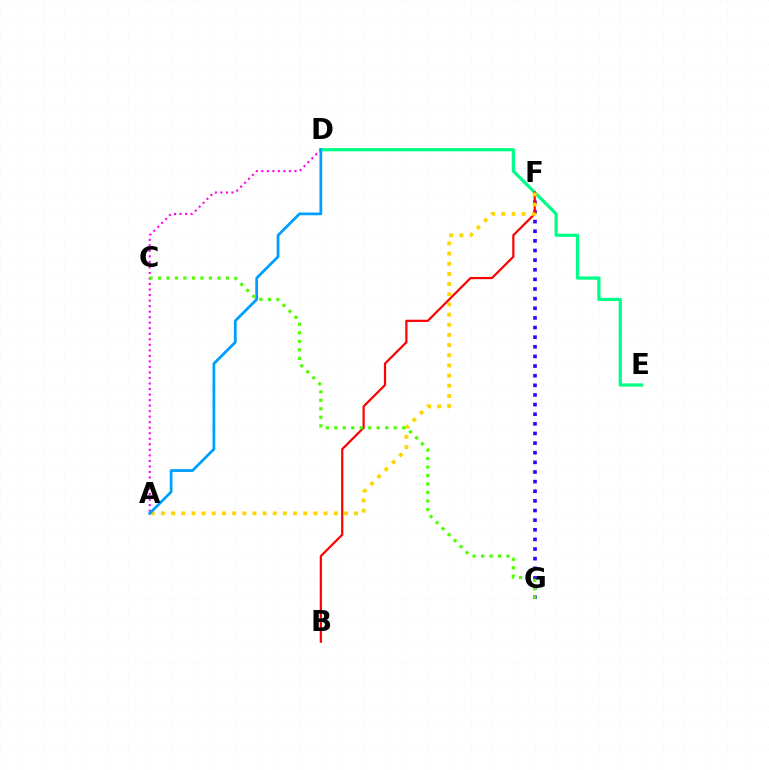{('F', 'G'): [{'color': '#3700ff', 'line_style': 'dotted', 'thickness': 2.62}], ('A', 'D'): [{'color': '#ff00ed', 'line_style': 'dotted', 'thickness': 1.5}, {'color': '#009eff', 'line_style': 'solid', 'thickness': 1.99}], ('D', 'E'): [{'color': '#00ff86', 'line_style': 'solid', 'thickness': 2.32}], ('B', 'F'): [{'color': '#ff0000', 'line_style': 'solid', 'thickness': 1.59}], ('A', 'F'): [{'color': '#ffd500', 'line_style': 'dotted', 'thickness': 2.76}], ('C', 'G'): [{'color': '#4fff00', 'line_style': 'dotted', 'thickness': 2.3}]}